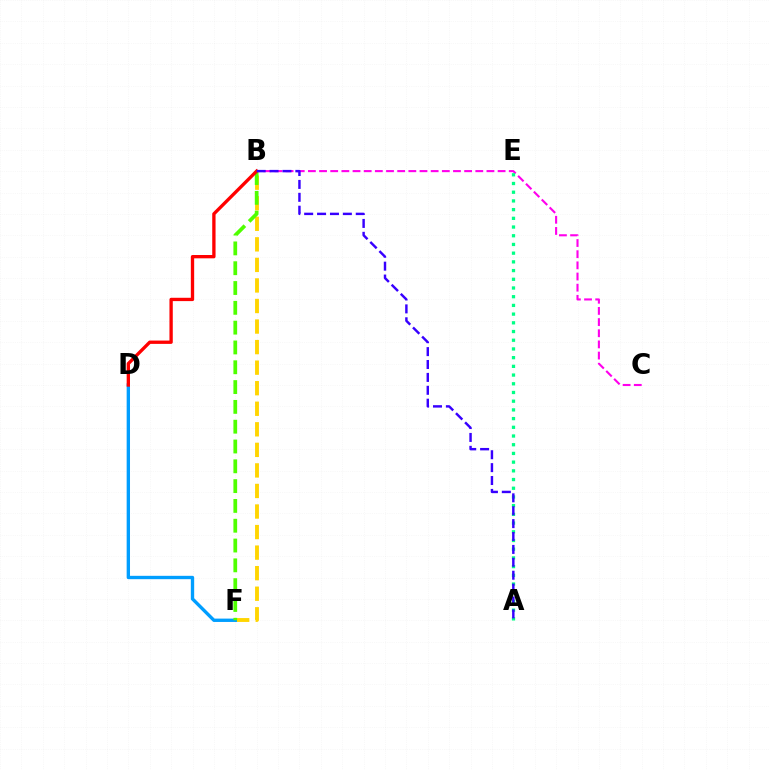{('B', 'F'): [{'color': '#ffd500', 'line_style': 'dashed', 'thickness': 2.79}, {'color': '#4fff00', 'line_style': 'dashed', 'thickness': 2.69}], ('B', 'C'): [{'color': '#ff00ed', 'line_style': 'dashed', 'thickness': 1.52}], ('A', 'E'): [{'color': '#00ff86', 'line_style': 'dotted', 'thickness': 2.37}], ('D', 'F'): [{'color': '#009eff', 'line_style': 'solid', 'thickness': 2.41}], ('B', 'D'): [{'color': '#ff0000', 'line_style': 'solid', 'thickness': 2.39}], ('A', 'B'): [{'color': '#3700ff', 'line_style': 'dashed', 'thickness': 1.75}]}